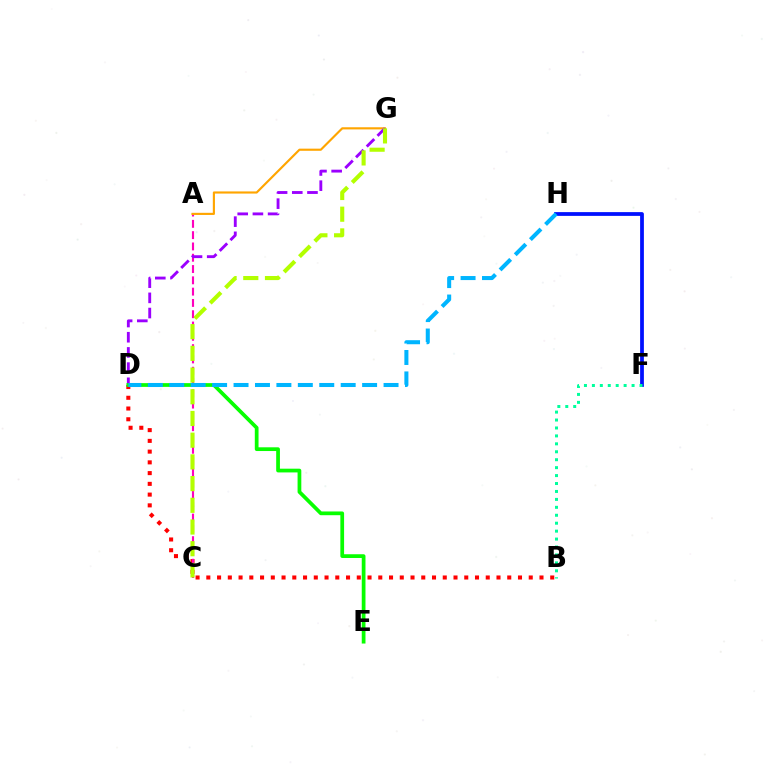{('B', 'D'): [{'color': '#ff0000', 'line_style': 'dotted', 'thickness': 2.92}], ('A', 'C'): [{'color': '#ff00bd', 'line_style': 'dashed', 'thickness': 1.53}], ('A', 'G'): [{'color': '#ffa500', 'line_style': 'solid', 'thickness': 1.55}], ('F', 'H'): [{'color': '#0010ff', 'line_style': 'solid', 'thickness': 2.71}], ('D', 'G'): [{'color': '#9b00ff', 'line_style': 'dashed', 'thickness': 2.06}], ('D', 'E'): [{'color': '#08ff00', 'line_style': 'solid', 'thickness': 2.69}], ('B', 'F'): [{'color': '#00ff9d', 'line_style': 'dotted', 'thickness': 2.16}], ('D', 'H'): [{'color': '#00b5ff', 'line_style': 'dashed', 'thickness': 2.91}], ('C', 'G'): [{'color': '#b3ff00', 'line_style': 'dashed', 'thickness': 2.95}]}